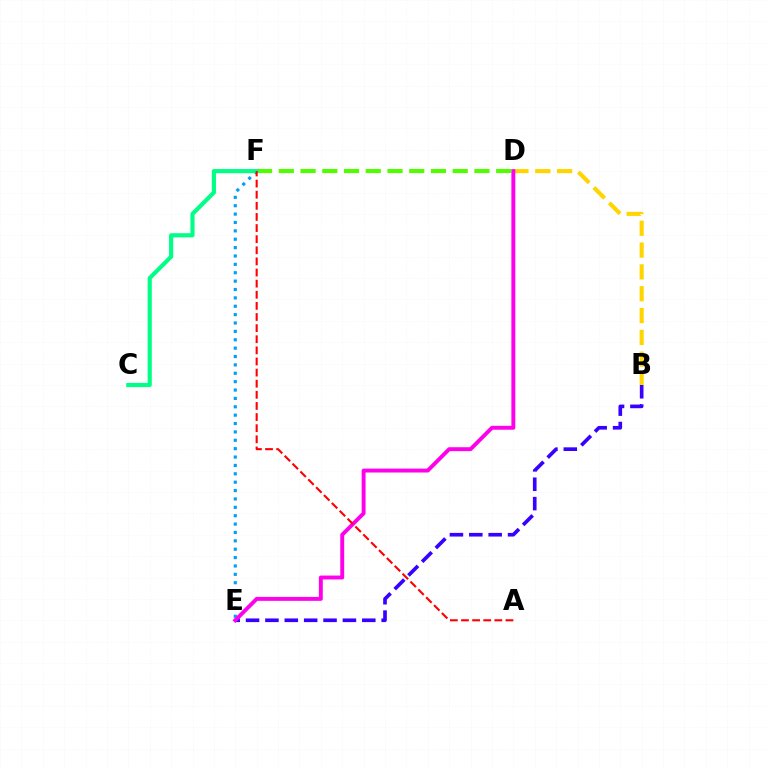{('B', 'E'): [{'color': '#3700ff', 'line_style': 'dashed', 'thickness': 2.63}], ('E', 'F'): [{'color': '#009eff', 'line_style': 'dotted', 'thickness': 2.28}], ('D', 'F'): [{'color': '#4fff00', 'line_style': 'dashed', 'thickness': 2.95}], ('B', 'D'): [{'color': '#ffd500', 'line_style': 'dashed', 'thickness': 2.97}], ('D', 'E'): [{'color': '#ff00ed', 'line_style': 'solid', 'thickness': 2.81}], ('C', 'F'): [{'color': '#00ff86', 'line_style': 'solid', 'thickness': 2.98}], ('A', 'F'): [{'color': '#ff0000', 'line_style': 'dashed', 'thickness': 1.51}]}